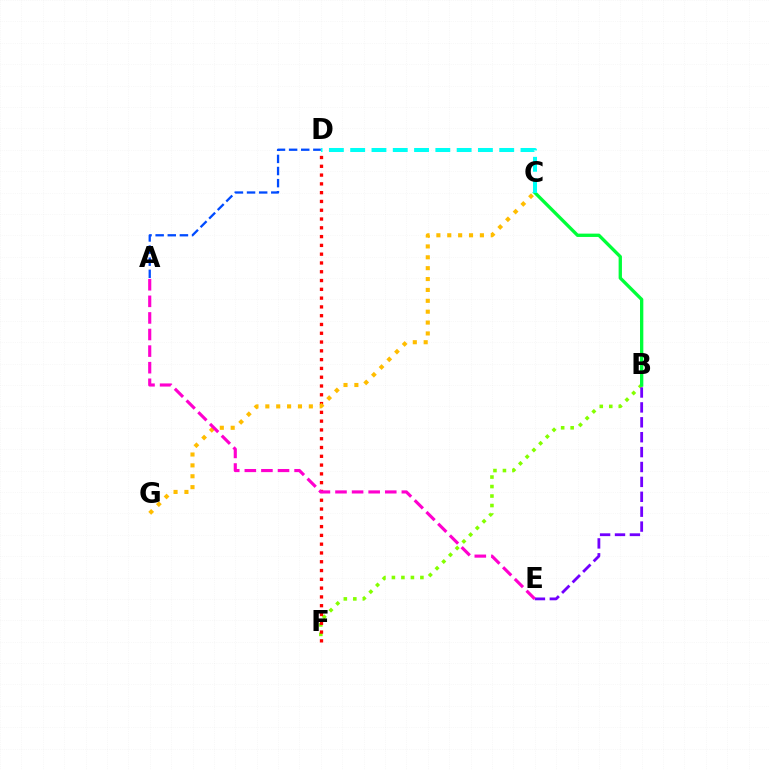{('B', 'F'): [{'color': '#84ff00', 'line_style': 'dotted', 'thickness': 2.58}], ('B', 'C'): [{'color': '#00ff39', 'line_style': 'solid', 'thickness': 2.39}], ('B', 'E'): [{'color': '#7200ff', 'line_style': 'dashed', 'thickness': 2.02}], ('D', 'F'): [{'color': '#ff0000', 'line_style': 'dotted', 'thickness': 2.39}], ('C', 'G'): [{'color': '#ffbd00', 'line_style': 'dotted', 'thickness': 2.96}], ('A', 'E'): [{'color': '#ff00cf', 'line_style': 'dashed', 'thickness': 2.25}], ('A', 'D'): [{'color': '#004bff', 'line_style': 'dashed', 'thickness': 1.65}], ('C', 'D'): [{'color': '#00fff6', 'line_style': 'dashed', 'thickness': 2.89}]}